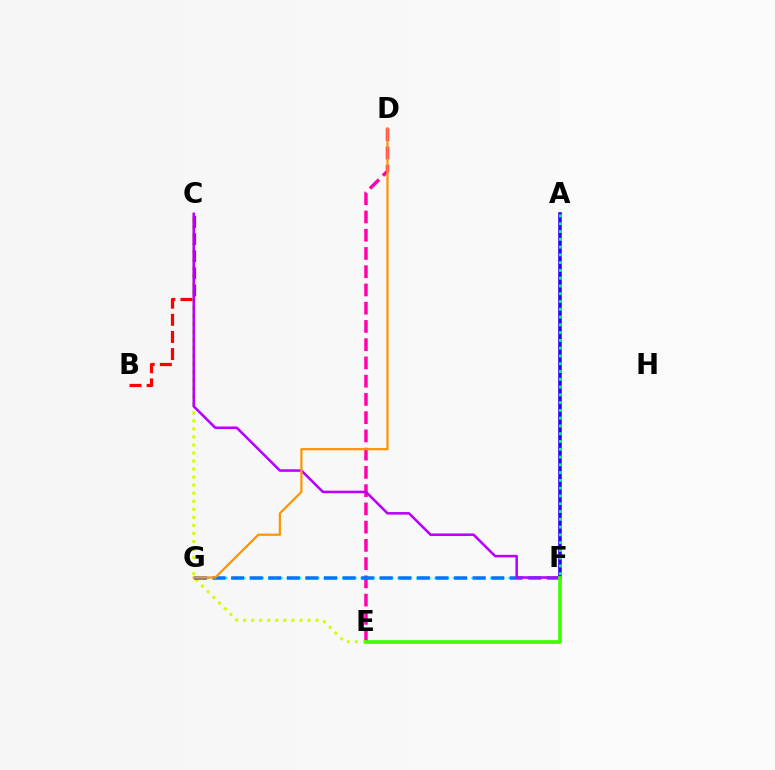{('F', 'G'): [{'color': '#00fff6', 'line_style': 'dotted', 'thickness': 1.67}, {'color': '#0074ff', 'line_style': 'dashed', 'thickness': 2.52}], ('D', 'E'): [{'color': '#ff00ac', 'line_style': 'dashed', 'thickness': 2.48}], ('C', 'E'): [{'color': '#d1ff00', 'line_style': 'dotted', 'thickness': 2.18}], ('A', 'F'): [{'color': '#2500ff', 'line_style': 'solid', 'thickness': 2.58}, {'color': '#00ff5c', 'line_style': 'dotted', 'thickness': 2.11}], ('B', 'C'): [{'color': '#ff0000', 'line_style': 'dashed', 'thickness': 2.33}], ('C', 'F'): [{'color': '#b900ff', 'line_style': 'solid', 'thickness': 1.85}], ('E', 'F'): [{'color': '#3dff00', 'line_style': 'solid', 'thickness': 2.64}], ('D', 'G'): [{'color': '#ff9400', 'line_style': 'solid', 'thickness': 1.6}]}